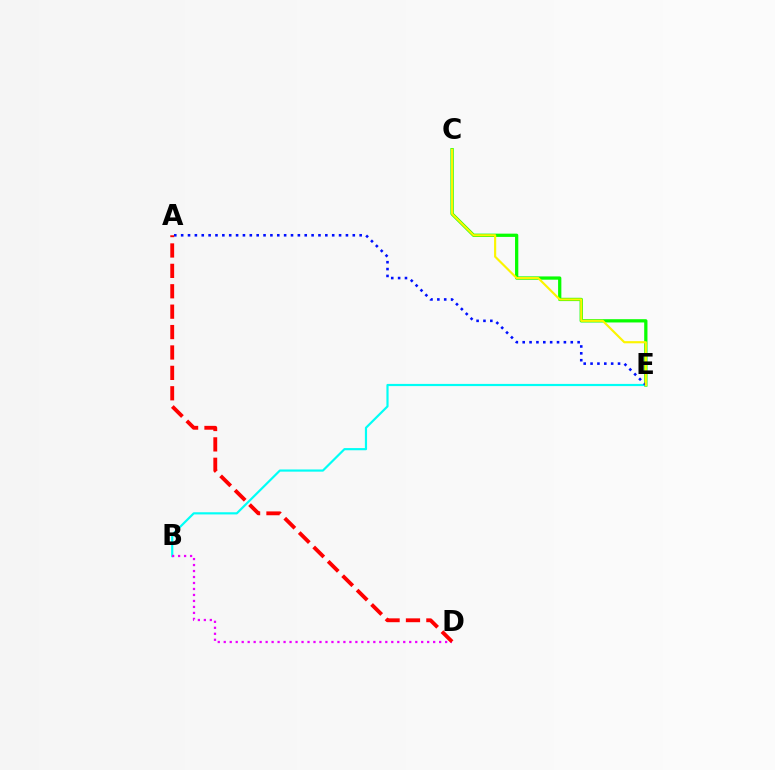{('C', 'E'): [{'color': '#08ff00', 'line_style': 'solid', 'thickness': 2.35}, {'color': '#fcf500', 'line_style': 'solid', 'thickness': 1.55}], ('B', 'E'): [{'color': '#00fff6', 'line_style': 'solid', 'thickness': 1.57}], ('A', 'E'): [{'color': '#0010ff', 'line_style': 'dotted', 'thickness': 1.87}], ('B', 'D'): [{'color': '#ee00ff', 'line_style': 'dotted', 'thickness': 1.63}], ('A', 'D'): [{'color': '#ff0000', 'line_style': 'dashed', 'thickness': 2.77}]}